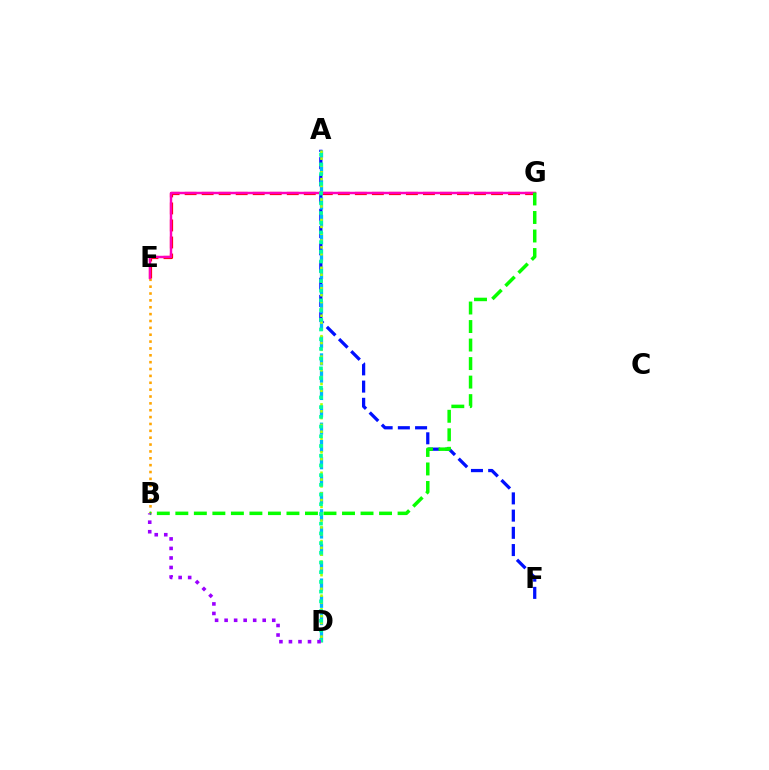{('E', 'G'): [{'color': '#ff0000', 'line_style': 'dashed', 'thickness': 2.31}, {'color': '#ff00bd', 'line_style': 'solid', 'thickness': 1.76}], ('A', 'F'): [{'color': '#0010ff', 'line_style': 'dashed', 'thickness': 2.34}], ('B', 'E'): [{'color': '#ffa500', 'line_style': 'dotted', 'thickness': 1.87}], ('A', 'D'): [{'color': '#00b5ff', 'line_style': 'dashed', 'thickness': 2.35}, {'color': '#b3ff00', 'line_style': 'dotted', 'thickness': 1.86}, {'color': '#00ff9d', 'line_style': 'dotted', 'thickness': 2.64}], ('B', 'G'): [{'color': '#08ff00', 'line_style': 'dashed', 'thickness': 2.52}], ('B', 'D'): [{'color': '#9b00ff', 'line_style': 'dotted', 'thickness': 2.59}]}